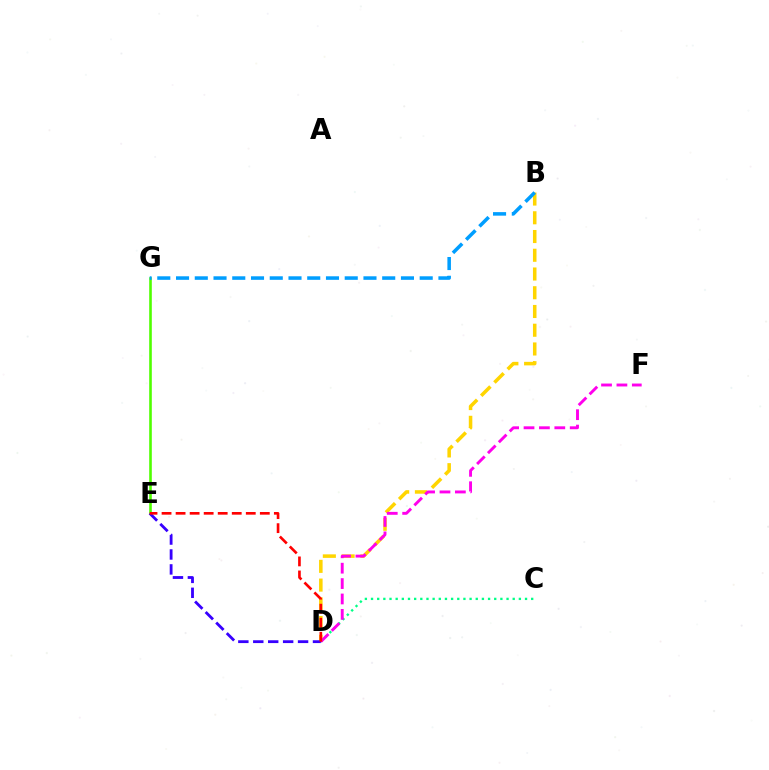{('B', 'D'): [{'color': '#ffd500', 'line_style': 'dashed', 'thickness': 2.55}], ('C', 'D'): [{'color': '#00ff86', 'line_style': 'dotted', 'thickness': 1.67}], ('E', 'G'): [{'color': '#4fff00', 'line_style': 'solid', 'thickness': 1.88}], ('D', 'F'): [{'color': '#ff00ed', 'line_style': 'dashed', 'thickness': 2.09}], ('B', 'G'): [{'color': '#009eff', 'line_style': 'dashed', 'thickness': 2.55}], ('D', 'E'): [{'color': '#3700ff', 'line_style': 'dashed', 'thickness': 2.03}, {'color': '#ff0000', 'line_style': 'dashed', 'thickness': 1.91}]}